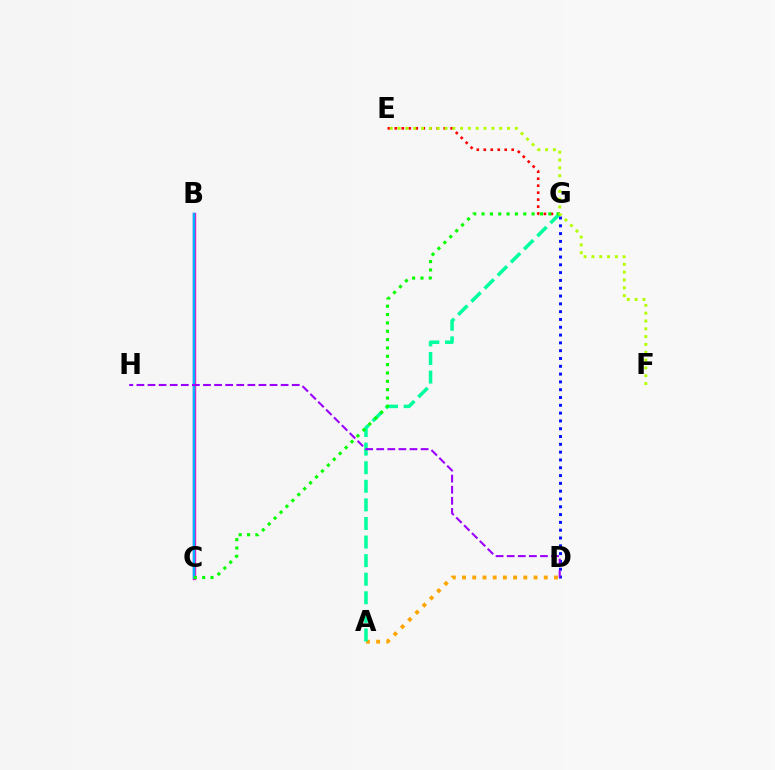{('D', 'G'): [{'color': '#0010ff', 'line_style': 'dotted', 'thickness': 2.12}], ('B', 'C'): [{'color': '#ff00bd', 'line_style': 'solid', 'thickness': 2.42}, {'color': '#00b5ff', 'line_style': 'solid', 'thickness': 1.8}], ('A', 'D'): [{'color': '#ffa500', 'line_style': 'dotted', 'thickness': 2.78}], ('E', 'G'): [{'color': '#ff0000', 'line_style': 'dotted', 'thickness': 1.9}], ('A', 'G'): [{'color': '#00ff9d', 'line_style': 'dashed', 'thickness': 2.52}], ('C', 'G'): [{'color': '#08ff00', 'line_style': 'dotted', 'thickness': 2.27}], ('E', 'F'): [{'color': '#b3ff00', 'line_style': 'dotted', 'thickness': 2.12}], ('D', 'H'): [{'color': '#9b00ff', 'line_style': 'dashed', 'thickness': 1.51}]}